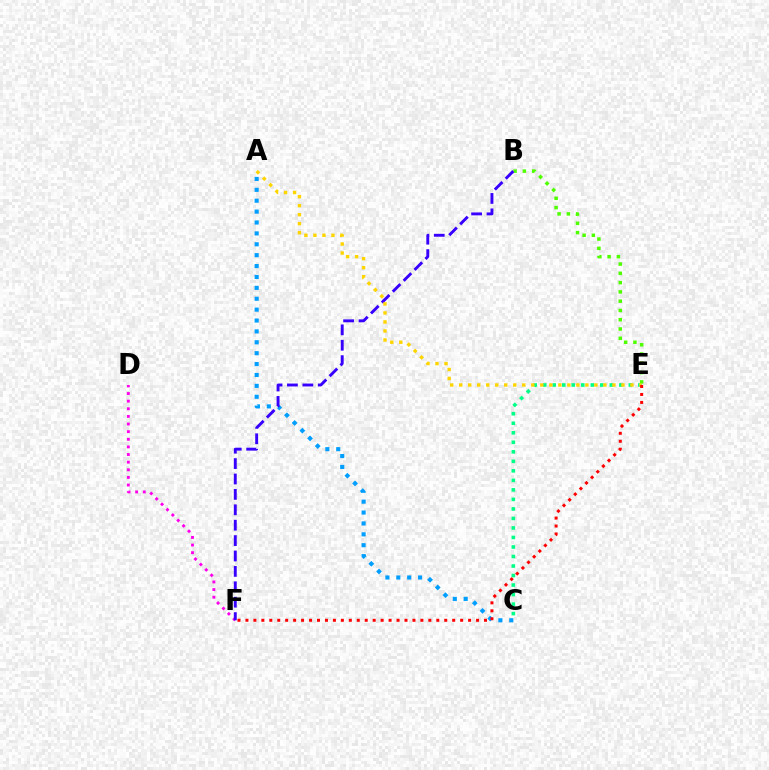{('C', 'E'): [{'color': '#00ff86', 'line_style': 'dotted', 'thickness': 2.59}], ('A', 'C'): [{'color': '#009eff', 'line_style': 'dotted', 'thickness': 2.96}], ('B', 'E'): [{'color': '#4fff00', 'line_style': 'dotted', 'thickness': 2.52}], ('D', 'F'): [{'color': '#ff00ed', 'line_style': 'dotted', 'thickness': 2.07}], ('B', 'F'): [{'color': '#3700ff', 'line_style': 'dashed', 'thickness': 2.09}], ('A', 'E'): [{'color': '#ffd500', 'line_style': 'dotted', 'thickness': 2.45}], ('E', 'F'): [{'color': '#ff0000', 'line_style': 'dotted', 'thickness': 2.16}]}